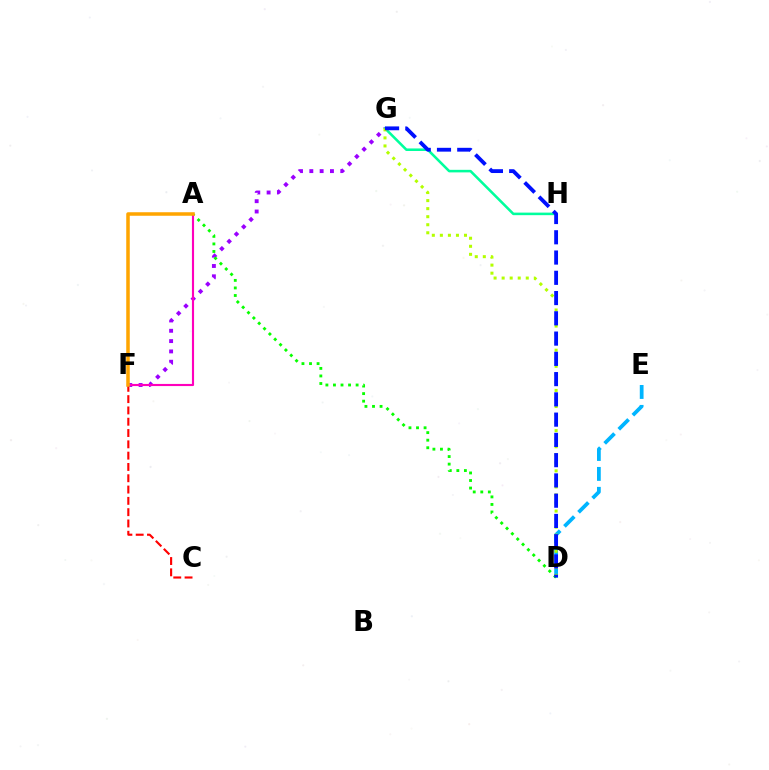{('G', 'H'): [{'color': '#00ff9d', 'line_style': 'solid', 'thickness': 1.84}], ('C', 'F'): [{'color': '#ff0000', 'line_style': 'dashed', 'thickness': 1.54}], ('F', 'G'): [{'color': '#9b00ff', 'line_style': 'dotted', 'thickness': 2.8}], ('D', 'E'): [{'color': '#00b5ff', 'line_style': 'dashed', 'thickness': 2.71}], ('D', 'G'): [{'color': '#b3ff00', 'line_style': 'dotted', 'thickness': 2.19}, {'color': '#0010ff', 'line_style': 'dashed', 'thickness': 2.75}], ('A', 'D'): [{'color': '#08ff00', 'line_style': 'dotted', 'thickness': 2.05}], ('A', 'F'): [{'color': '#ff00bd', 'line_style': 'solid', 'thickness': 1.53}, {'color': '#ffa500', 'line_style': 'solid', 'thickness': 2.53}]}